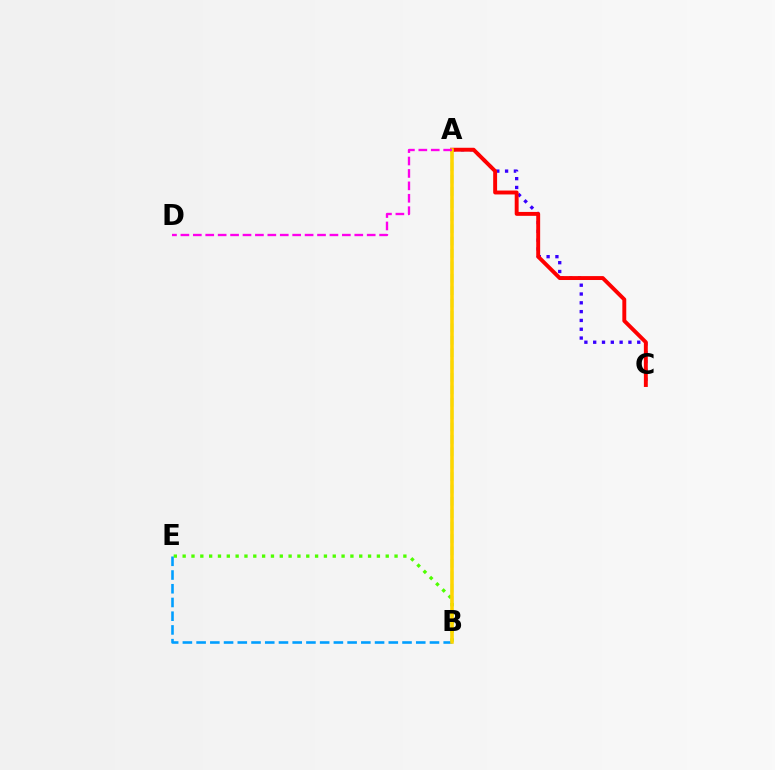{('A', 'B'): [{'color': '#00ff86', 'line_style': 'dashed', 'thickness': 1.68}, {'color': '#ffd500', 'line_style': 'solid', 'thickness': 2.56}], ('A', 'C'): [{'color': '#3700ff', 'line_style': 'dotted', 'thickness': 2.39}, {'color': '#ff0000', 'line_style': 'solid', 'thickness': 2.82}], ('B', 'E'): [{'color': '#4fff00', 'line_style': 'dotted', 'thickness': 2.4}, {'color': '#009eff', 'line_style': 'dashed', 'thickness': 1.86}], ('A', 'D'): [{'color': '#ff00ed', 'line_style': 'dashed', 'thickness': 1.69}]}